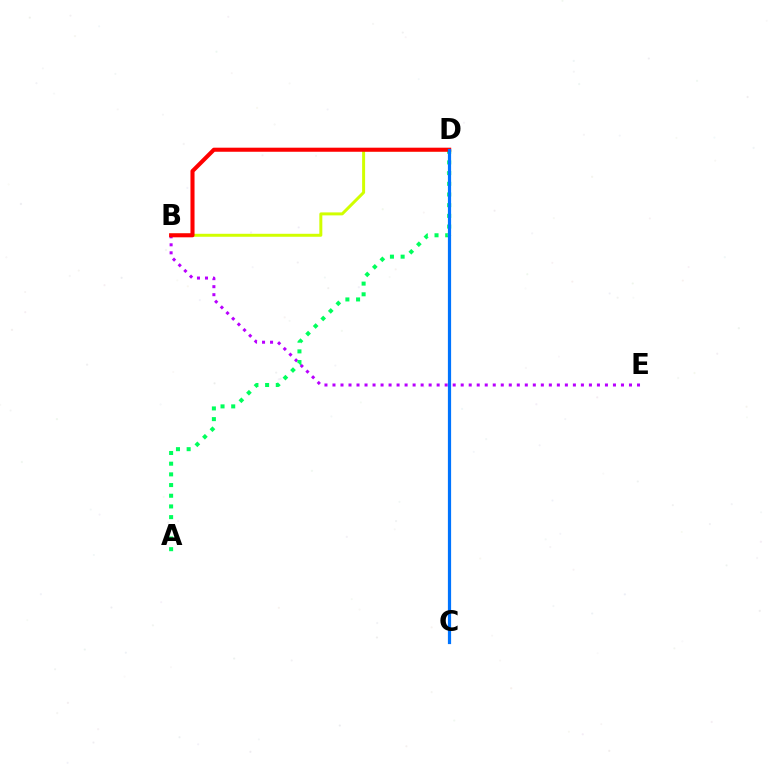{('B', 'E'): [{'color': '#b900ff', 'line_style': 'dotted', 'thickness': 2.18}], ('A', 'D'): [{'color': '#00ff5c', 'line_style': 'dotted', 'thickness': 2.9}], ('B', 'D'): [{'color': '#d1ff00', 'line_style': 'solid', 'thickness': 2.14}, {'color': '#ff0000', 'line_style': 'solid', 'thickness': 2.93}], ('C', 'D'): [{'color': '#0074ff', 'line_style': 'solid', 'thickness': 2.31}]}